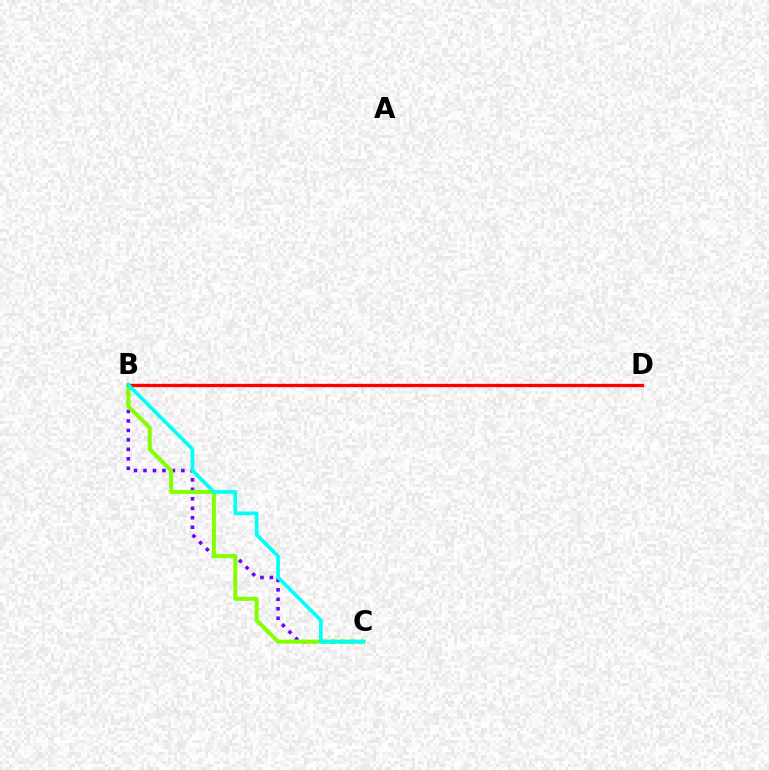{('B', 'C'): [{'color': '#7200ff', 'line_style': 'dotted', 'thickness': 2.57}, {'color': '#84ff00', 'line_style': 'solid', 'thickness': 2.88}, {'color': '#00fff6', 'line_style': 'solid', 'thickness': 2.63}], ('B', 'D'): [{'color': '#ff0000', 'line_style': 'solid', 'thickness': 2.37}]}